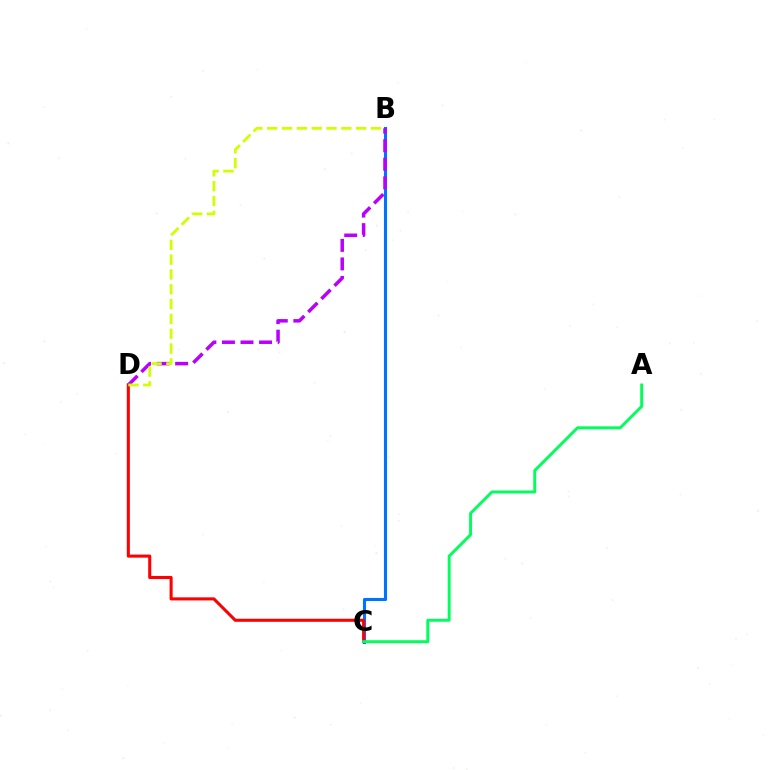{('B', 'C'): [{'color': '#0074ff', 'line_style': 'solid', 'thickness': 2.23}], ('C', 'D'): [{'color': '#ff0000', 'line_style': 'solid', 'thickness': 2.21}], ('A', 'C'): [{'color': '#00ff5c', 'line_style': 'solid', 'thickness': 2.11}], ('B', 'D'): [{'color': '#b900ff', 'line_style': 'dashed', 'thickness': 2.52}, {'color': '#d1ff00', 'line_style': 'dashed', 'thickness': 2.01}]}